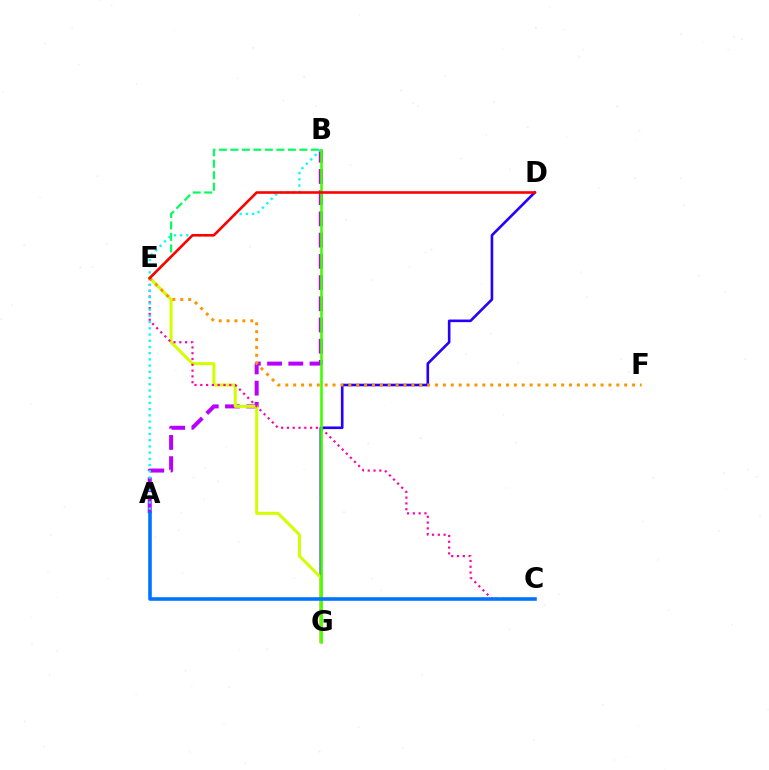{('A', 'B'): [{'color': '#b900ff', 'line_style': 'dashed', 'thickness': 2.88}, {'color': '#00fff6', 'line_style': 'dotted', 'thickness': 1.69}], ('D', 'G'): [{'color': '#2500ff', 'line_style': 'solid', 'thickness': 1.88}], ('E', 'G'): [{'color': '#d1ff00', 'line_style': 'solid', 'thickness': 2.16}], ('C', 'E'): [{'color': '#ff00ac', 'line_style': 'dotted', 'thickness': 1.57}], ('B', 'G'): [{'color': '#3dff00', 'line_style': 'solid', 'thickness': 1.87}], ('B', 'E'): [{'color': '#00ff5c', 'line_style': 'dashed', 'thickness': 1.56}], ('E', 'F'): [{'color': '#ff9400', 'line_style': 'dotted', 'thickness': 2.14}], ('A', 'C'): [{'color': '#0074ff', 'line_style': 'solid', 'thickness': 2.59}], ('D', 'E'): [{'color': '#ff0000', 'line_style': 'solid', 'thickness': 1.88}]}